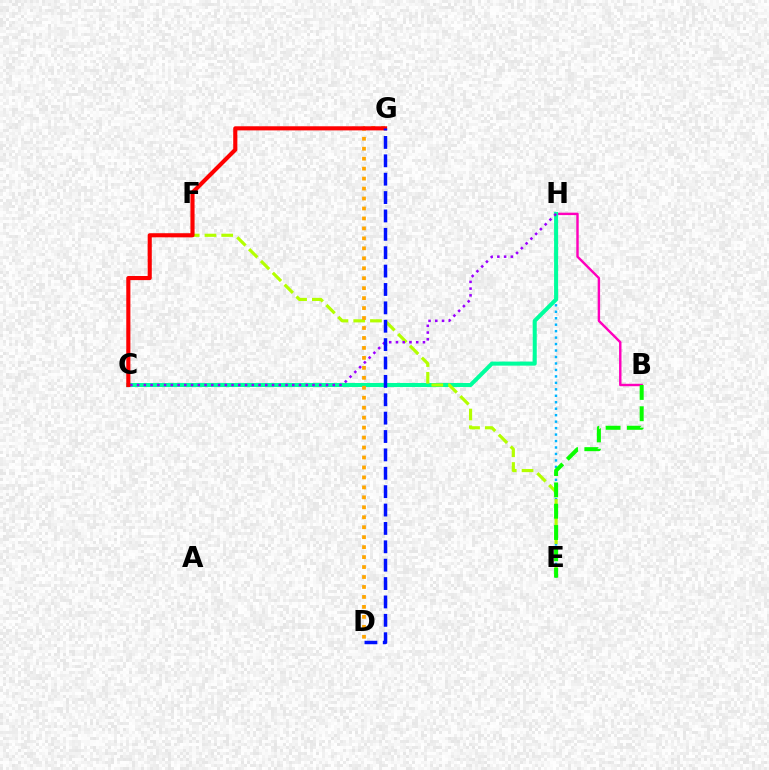{('B', 'H'): [{'color': '#ff00bd', 'line_style': 'solid', 'thickness': 1.75}], ('E', 'H'): [{'color': '#00b5ff', 'line_style': 'dotted', 'thickness': 1.76}], ('C', 'H'): [{'color': '#00ff9d', 'line_style': 'solid', 'thickness': 2.91}, {'color': '#9b00ff', 'line_style': 'dotted', 'thickness': 1.83}], ('E', 'F'): [{'color': '#b3ff00', 'line_style': 'dashed', 'thickness': 2.27}], ('D', 'G'): [{'color': '#ffa500', 'line_style': 'dotted', 'thickness': 2.71}, {'color': '#0010ff', 'line_style': 'dashed', 'thickness': 2.5}], ('C', 'G'): [{'color': '#ff0000', 'line_style': 'solid', 'thickness': 2.96}], ('B', 'E'): [{'color': '#08ff00', 'line_style': 'dashed', 'thickness': 2.89}]}